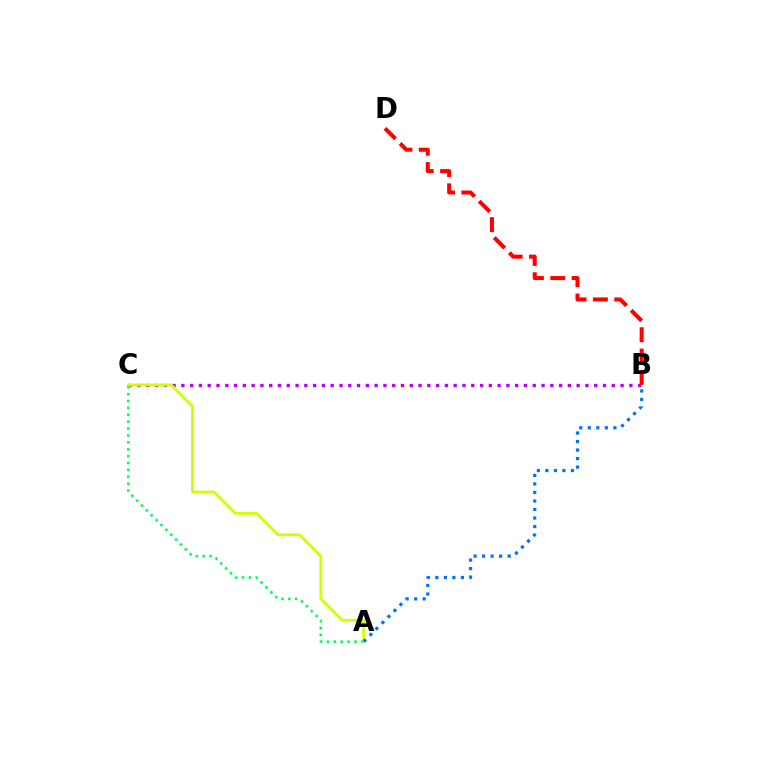{('B', 'C'): [{'color': '#b900ff', 'line_style': 'dotted', 'thickness': 2.39}], ('A', 'C'): [{'color': '#00ff5c', 'line_style': 'dotted', 'thickness': 1.87}, {'color': '#d1ff00', 'line_style': 'solid', 'thickness': 2.03}], ('B', 'D'): [{'color': '#ff0000', 'line_style': 'dashed', 'thickness': 2.9}], ('A', 'B'): [{'color': '#0074ff', 'line_style': 'dotted', 'thickness': 2.31}]}